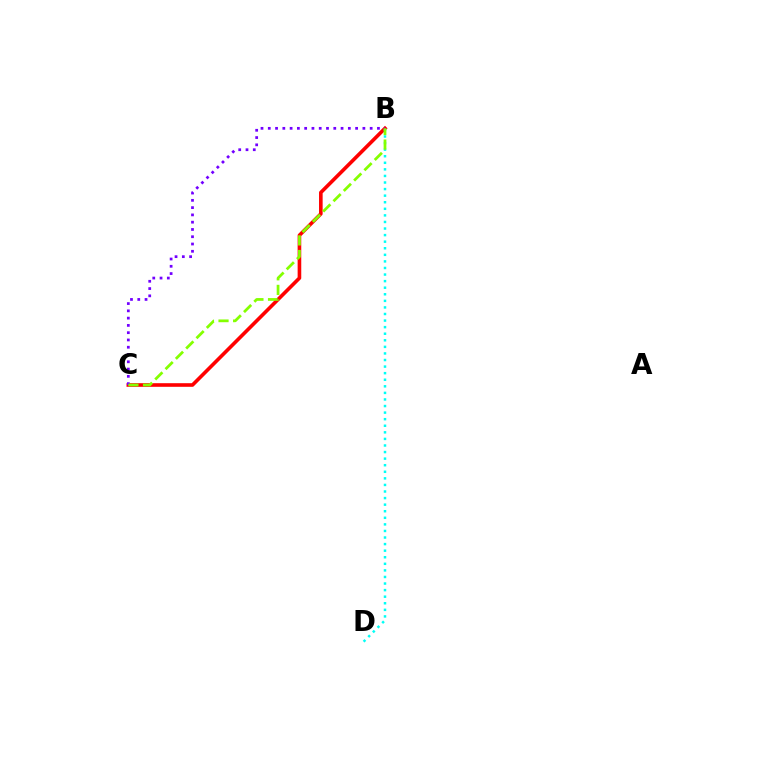{('B', 'C'): [{'color': '#ff0000', 'line_style': 'solid', 'thickness': 2.61}, {'color': '#7200ff', 'line_style': 'dotted', 'thickness': 1.98}, {'color': '#84ff00', 'line_style': 'dashed', 'thickness': 1.98}], ('B', 'D'): [{'color': '#00fff6', 'line_style': 'dotted', 'thickness': 1.79}]}